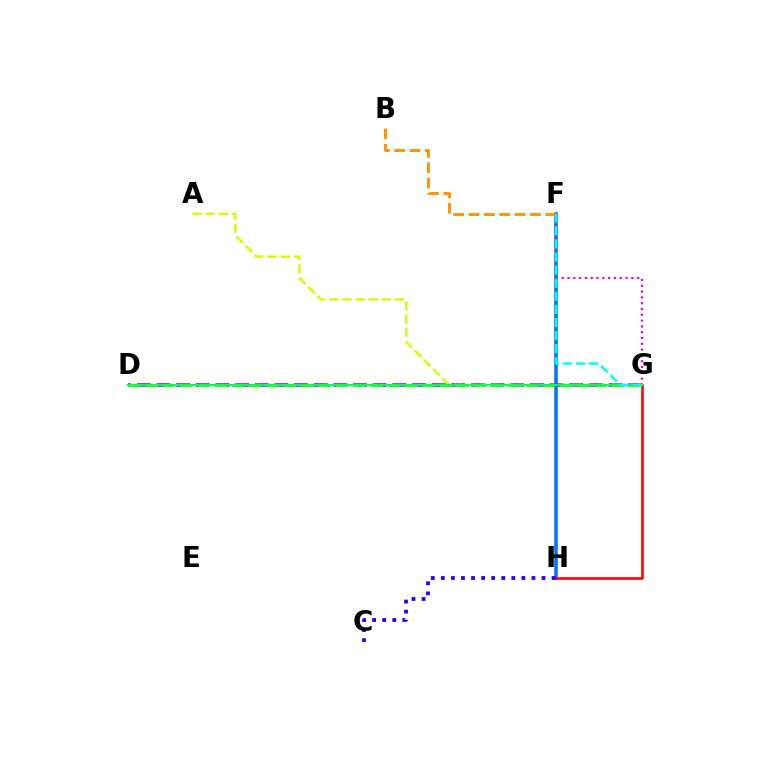{('F', 'H'): [{'color': '#0074ff', 'line_style': 'solid', 'thickness': 2.58}], ('B', 'F'): [{'color': '#ff9400', 'line_style': 'dashed', 'thickness': 2.09}], ('D', 'G'): [{'color': '#b900ff', 'line_style': 'dashed', 'thickness': 2.67}, {'color': '#3dff00', 'line_style': 'dashed', 'thickness': 2.35}, {'color': '#00ff5c', 'line_style': 'solid', 'thickness': 1.57}], ('A', 'G'): [{'color': '#d1ff00', 'line_style': 'dashed', 'thickness': 1.79}], ('G', 'H'): [{'color': '#ff0000', 'line_style': 'solid', 'thickness': 1.87}], ('F', 'G'): [{'color': '#ff00ac', 'line_style': 'dotted', 'thickness': 1.58}, {'color': '#00fff6', 'line_style': 'dashed', 'thickness': 1.78}], ('C', 'H'): [{'color': '#2500ff', 'line_style': 'dotted', 'thickness': 2.74}]}